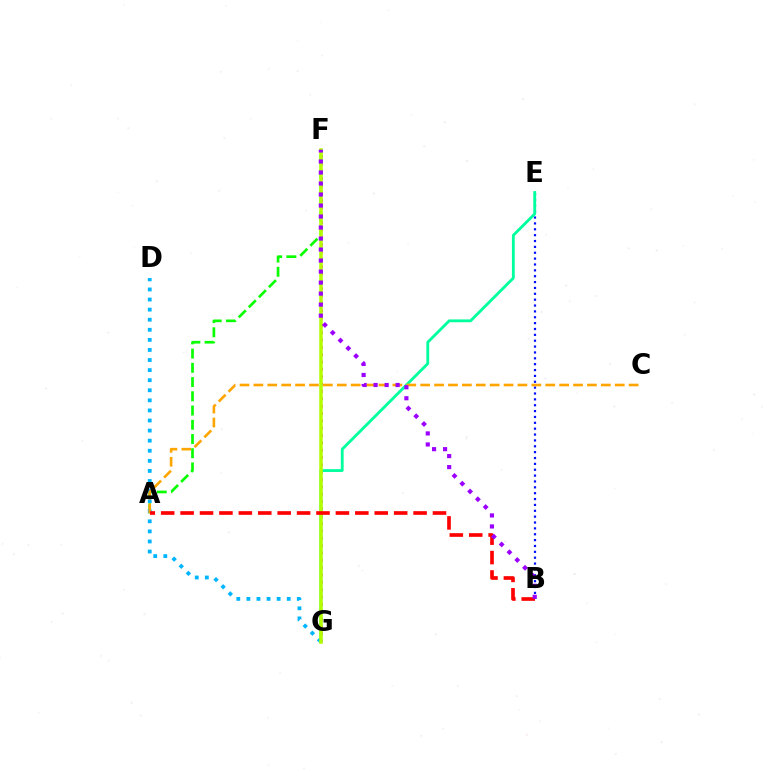{('F', 'G'): [{'color': '#ff00bd', 'line_style': 'dotted', 'thickness': 1.99}, {'color': '#b3ff00', 'line_style': 'solid', 'thickness': 2.54}], ('B', 'E'): [{'color': '#0010ff', 'line_style': 'dotted', 'thickness': 1.59}], ('A', 'F'): [{'color': '#08ff00', 'line_style': 'dashed', 'thickness': 1.93}], ('D', 'G'): [{'color': '#00b5ff', 'line_style': 'dotted', 'thickness': 2.74}], ('E', 'G'): [{'color': '#00ff9d', 'line_style': 'solid', 'thickness': 2.04}], ('A', 'C'): [{'color': '#ffa500', 'line_style': 'dashed', 'thickness': 1.89}], ('A', 'B'): [{'color': '#ff0000', 'line_style': 'dashed', 'thickness': 2.64}], ('B', 'F'): [{'color': '#9b00ff', 'line_style': 'dotted', 'thickness': 2.99}]}